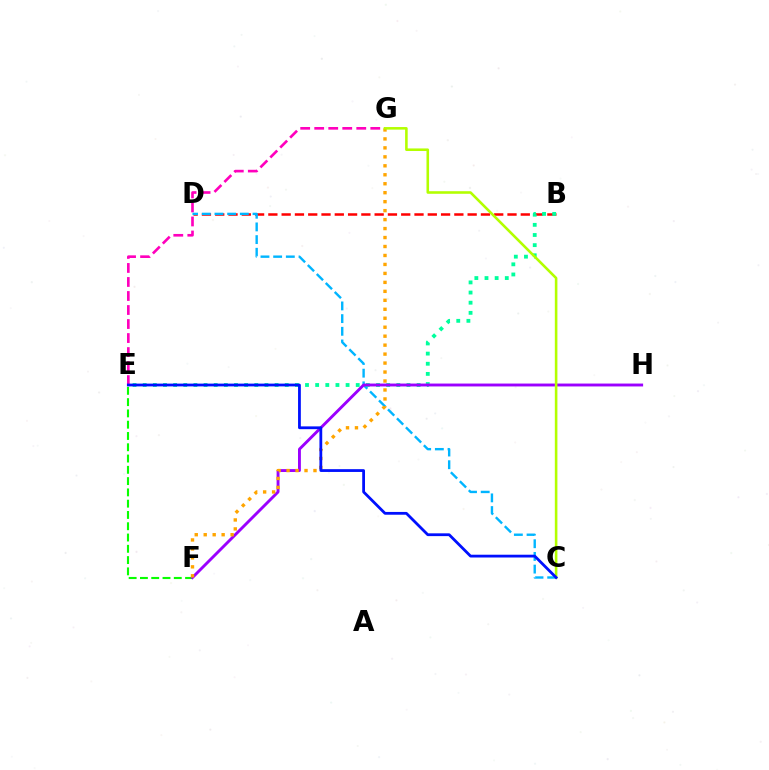{('B', 'D'): [{'color': '#ff0000', 'line_style': 'dashed', 'thickness': 1.8}], ('E', 'G'): [{'color': '#ff00bd', 'line_style': 'dashed', 'thickness': 1.9}], ('C', 'D'): [{'color': '#00b5ff', 'line_style': 'dashed', 'thickness': 1.72}], ('B', 'E'): [{'color': '#00ff9d', 'line_style': 'dotted', 'thickness': 2.76}], ('E', 'F'): [{'color': '#08ff00', 'line_style': 'dashed', 'thickness': 1.53}], ('F', 'H'): [{'color': '#9b00ff', 'line_style': 'solid', 'thickness': 2.08}], ('F', 'G'): [{'color': '#ffa500', 'line_style': 'dotted', 'thickness': 2.44}], ('C', 'G'): [{'color': '#b3ff00', 'line_style': 'solid', 'thickness': 1.86}], ('C', 'E'): [{'color': '#0010ff', 'line_style': 'solid', 'thickness': 2.01}]}